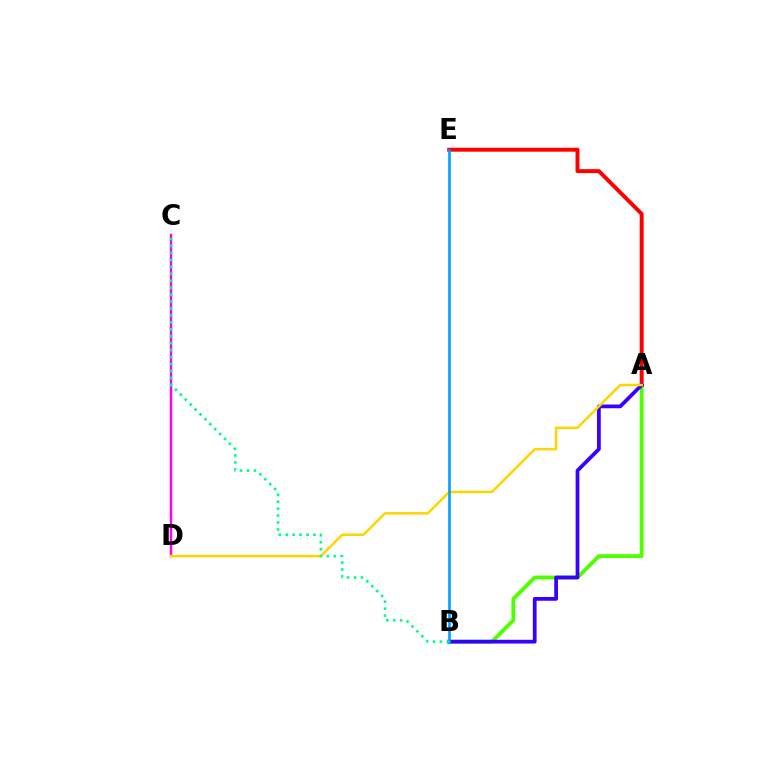{('A', 'B'): [{'color': '#4fff00', 'line_style': 'solid', 'thickness': 2.78}, {'color': '#3700ff', 'line_style': 'solid', 'thickness': 2.7}], ('A', 'E'): [{'color': '#ff0000', 'line_style': 'solid', 'thickness': 2.84}], ('C', 'D'): [{'color': '#ff00ed', 'line_style': 'solid', 'thickness': 1.77}], ('A', 'D'): [{'color': '#ffd500', 'line_style': 'solid', 'thickness': 1.8}], ('B', 'E'): [{'color': '#009eff', 'line_style': 'solid', 'thickness': 1.88}], ('B', 'C'): [{'color': '#00ff86', 'line_style': 'dotted', 'thickness': 1.89}]}